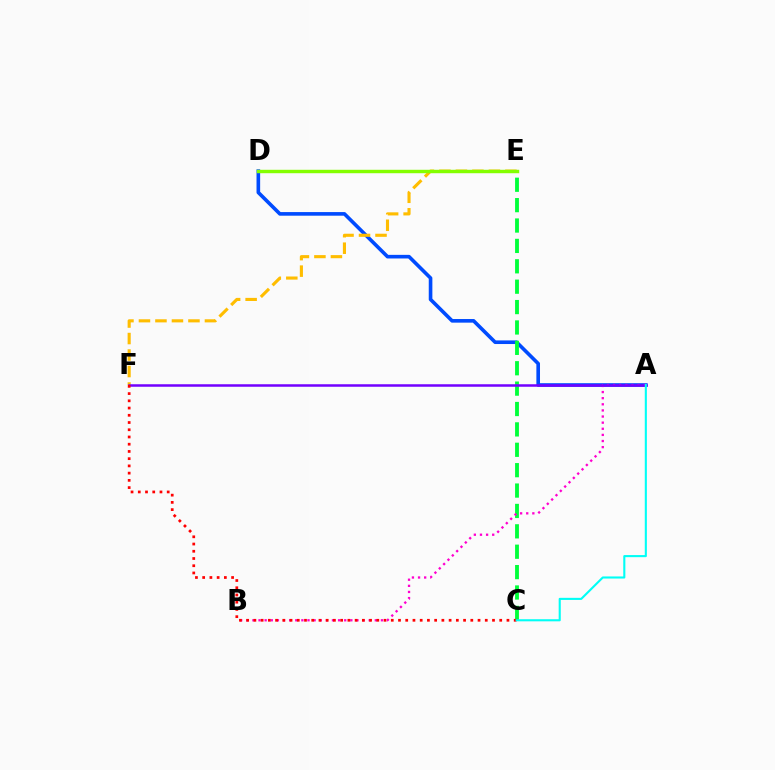{('A', 'D'): [{'color': '#004bff', 'line_style': 'solid', 'thickness': 2.61}], ('C', 'E'): [{'color': '#00ff39', 'line_style': 'dashed', 'thickness': 2.77}], ('A', 'B'): [{'color': '#ff00cf', 'line_style': 'dotted', 'thickness': 1.66}], ('E', 'F'): [{'color': '#ffbd00', 'line_style': 'dashed', 'thickness': 2.24}], ('D', 'E'): [{'color': '#84ff00', 'line_style': 'solid', 'thickness': 2.46}], ('A', 'F'): [{'color': '#7200ff', 'line_style': 'solid', 'thickness': 1.8}], ('C', 'F'): [{'color': '#ff0000', 'line_style': 'dotted', 'thickness': 1.96}], ('A', 'C'): [{'color': '#00fff6', 'line_style': 'solid', 'thickness': 1.51}]}